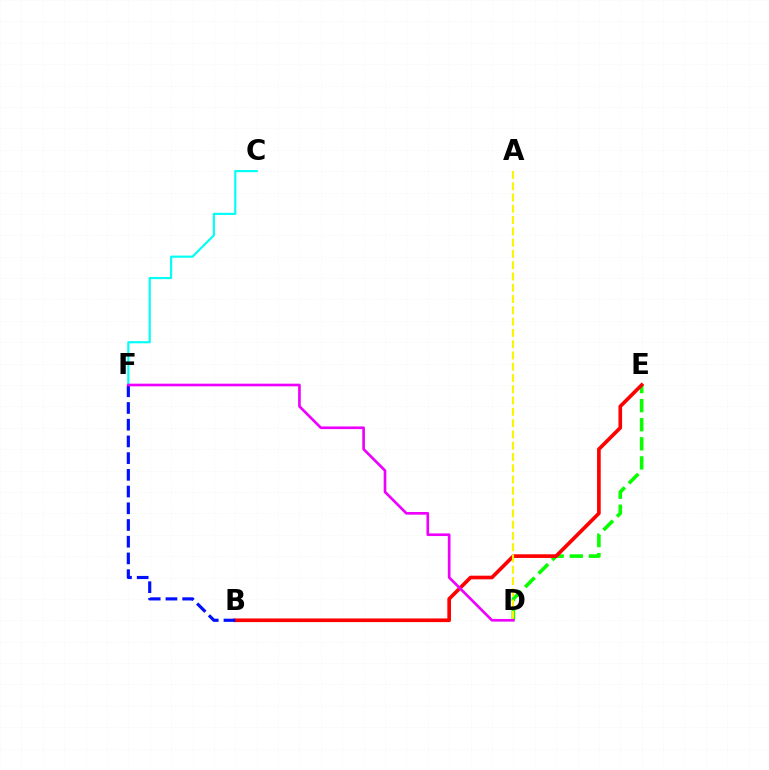{('D', 'E'): [{'color': '#08ff00', 'line_style': 'dashed', 'thickness': 2.59}], ('B', 'E'): [{'color': '#ff0000', 'line_style': 'solid', 'thickness': 2.63}], ('C', 'F'): [{'color': '#00fff6', 'line_style': 'solid', 'thickness': 1.55}], ('A', 'D'): [{'color': '#fcf500', 'line_style': 'dashed', 'thickness': 1.53}], ('B', 'F'): [{'color': '#0010ff', 'line_style': 'dashed', 'thickness': 2.27}], ('D', 'F'): [{'color': '#ee00ff', 'line_style': 'solid', 'thickness': 1.92}]}